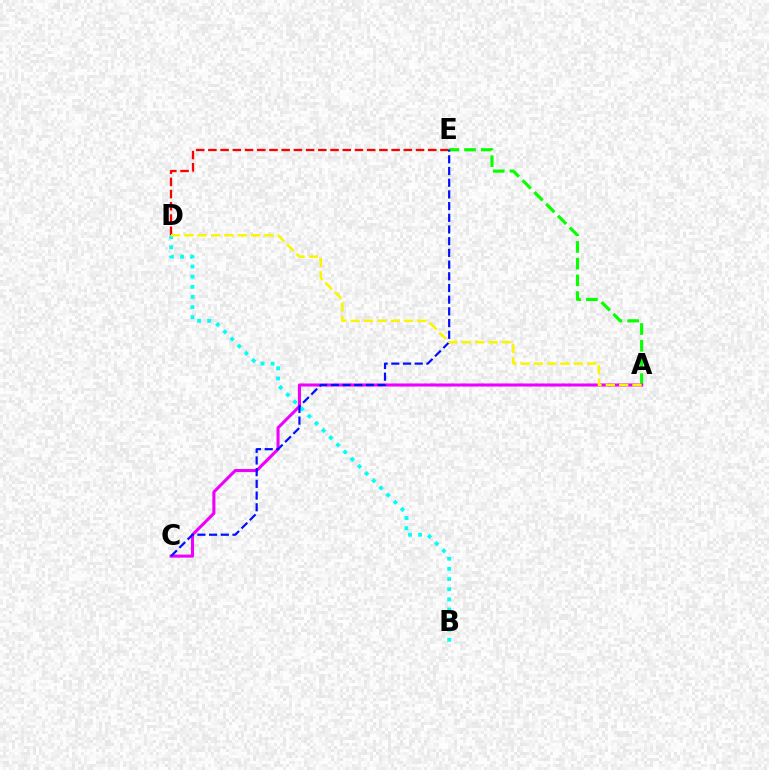{('B', 'D'): [{'color': '#00fff6', 'line_style': 'dotted', 'thickness': 2.76}], ('D', 'E'): [{'color': '#ff0000', 'line_style': 'dashed', 'thickness': 1.66}], ('A', 'E'): [{'color': '#08ff00', 'line_style': 'dashed', 'thickness': 2.27}], ('A', 'C'): [{'color': '#ee00ff', 'line_style': 'solid', 'thickness': 2.21}], ('C', 'E'): [{'color': '#0010ff', 'line_style': 'dashed', 'thickness': 1.59}], ('A', 'D'): [{'color': '#fcf500', 'line_style': 'dashed', 'thickness': 1.81}]}